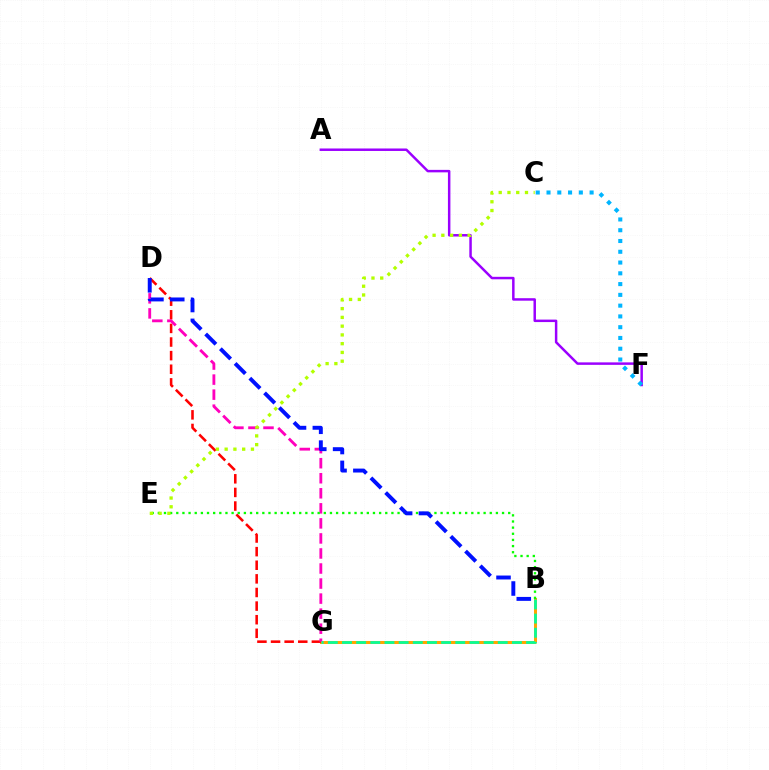{('A', 'F'): [{'color': '#9b00ff', 'line_style': 'solid', 'thickness': 1.79}], ('B', 'G'): [{'color': '#ffa500', 'line_style': 'solid', 'thickness': 2.16}, {'color': '#00ff9d', 'line_style': 'dashed', 'thickness': 1.92}], ('D', 'G'): [{'color': '#ff0000', 'line_style': 'dashed', 'thickness': 1.85}, {'color': '#ff00bd', 'line_style': 'dashed', 'thickness': 2.04}], ('B', 'E'): [{'color': '#08ff00', 'line_style': 'dotted', 'thickness': 1.67}], ('C', 'E'): [{'color': '#b3ff00', 'line_style': 'dotted', 'thickness': 2.38}], ('B', 'D'): [{'color': '#0010ff', 'line_style': 'dashed', 'thickness': 2.83}], ('C', 'F'): [{'color': '#00b5ff', 'line_style': 'dotted', 'thickness': 2.93}]}